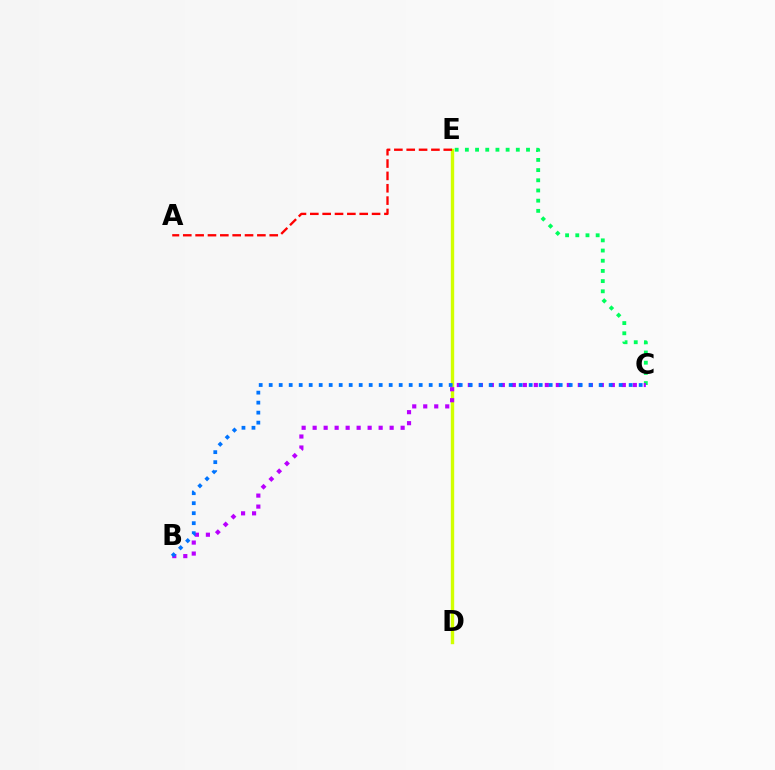{('C', 'E'): [{'color': '#00ff5c', 'line_style': 'dotted', 'thickness': 2.77}], ('D', 'E'): [{'color': '#d1ff00', 'line_style': 'solid', 'thickness': 2.44}], ('B', 'C'): [{'color': '#b900ff', 'line_style': 'dotted', 'thickness': 2.99}, {'color': '#0074ff', 'line_style': 'dotted', 'thickness': 2.72}], ('A', 'E'): [{'color': '#ff0000', 'line_style': 'dashed', 'thickness': 1.68}]}